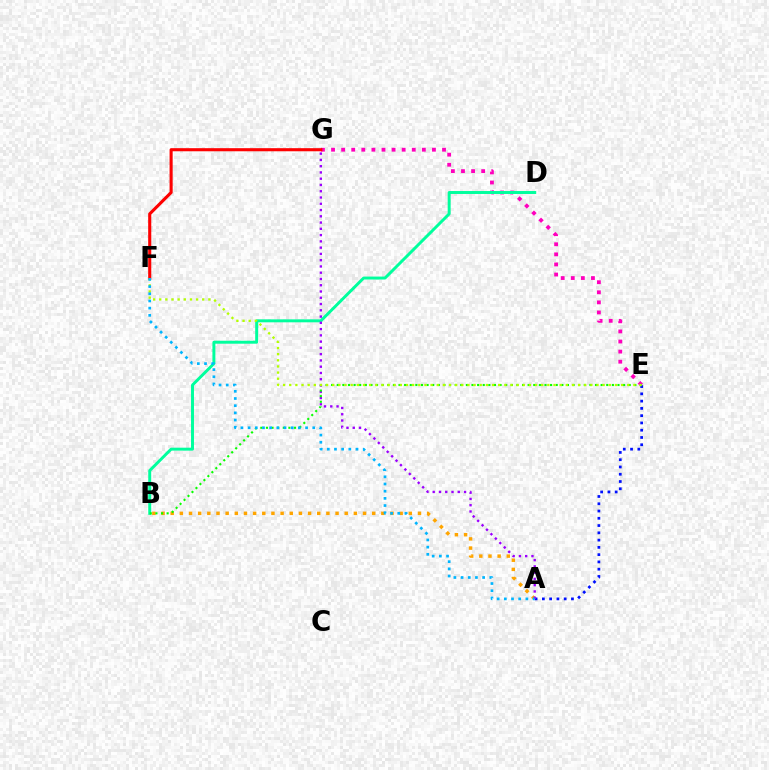{('E', 'G'): [{'color': '#ff00bd', 'line_style': 'dotted', 'thickness': 2.74}], ('B', 'D'): [{'color': '#00ff9d', 'line_style': 'solid', 'thickness': 2.13}], ('A', 'E'): [{'color': '#0010ff', 'line_style': 'dotted', 'thickness': 1.98}], ('A', 'B'): [{'color': '#ffa500', 'line_style': 'dotted', 'thickness': 2.49}], ('F', 'G'): [{'color': '#ff0000', 'line_style': 'solid', 'thickness': 2.23}], ('A', 'G'): [{'color': '#9b00ff', 'line_style': 'dotted', 'thickness': 1.7}], ('B', 'E'): [{'color': '#08ff00', 'line_style': 'dotted', 'thickness': 1.53}], ('E', 'F'): [{'color': '#b3ff00', 'line_style': 'dotted', 'thickness': 1.67}], ('A', 'F'): [{'color': '#00b5ff', 'line_style': 'dotted', 'thickness': 1.95}]}